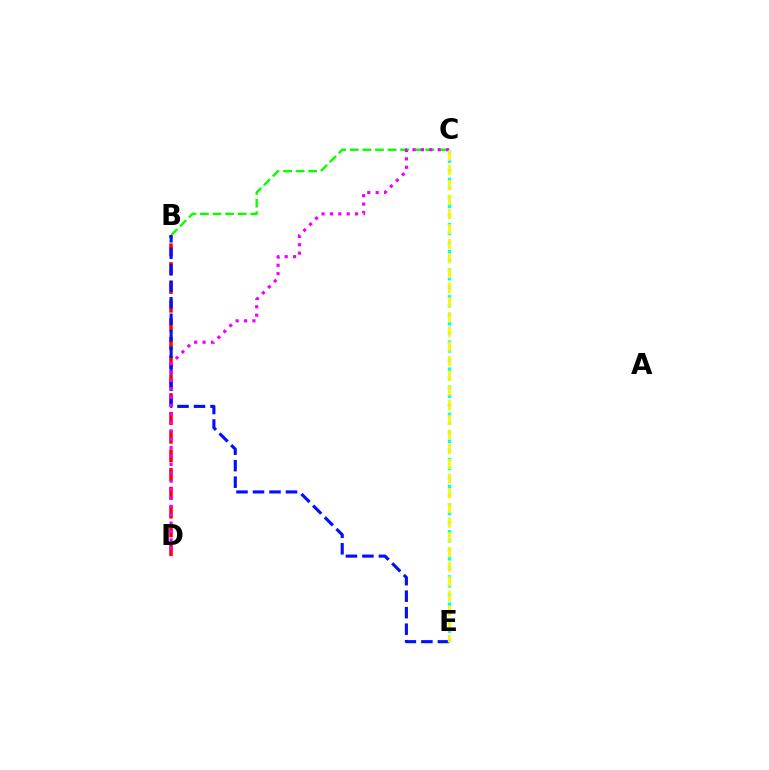{('B', 'D'): [{'color': '#ff0000', 'line_style': 'dashed', 'thickness': 2.54}], ('B', 'C'): [{'color': '#08ff00', 'line_style': 'dashed', 'thickness': 1.71}], ('B', 'E'): [{'color': '#0010ff', 'line_style': 'dashed', 'thickness': 2.24}], ('C', 'D'): [{'color': '#ee00ff', 'line_style': 'dotted', 'thickness': 2.28}], ('C', 'E'): [{'color': '#00fff6', 'line_style': 'dotted', 'thickness': 2.46}, {'color': '#fcf500', 'line_style': 'dashed', 'thickness': 1.99}]}